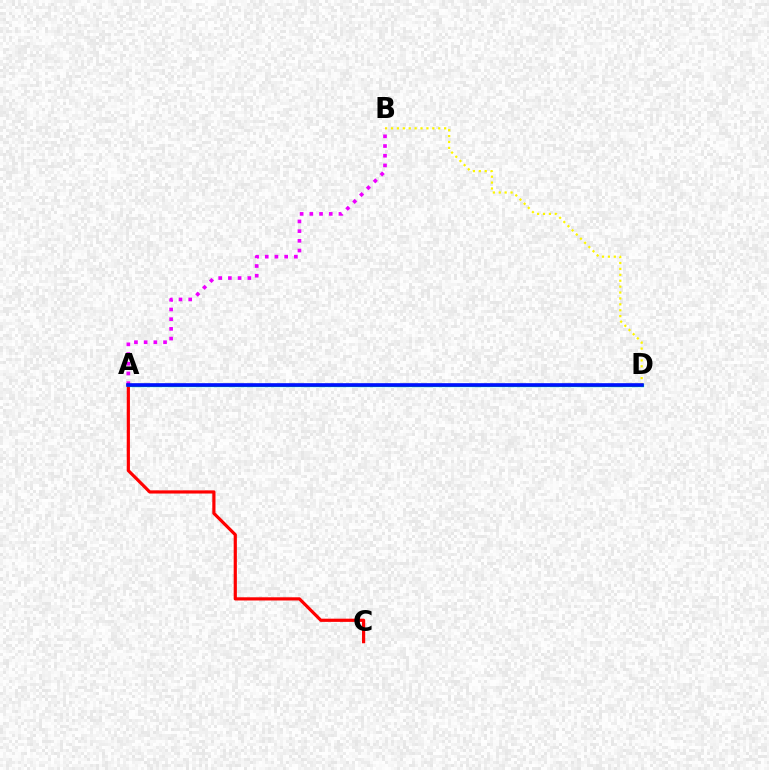{('A', 'D'): [{'color': '#00fff6', 'line_style': 'solid', 'thickness': 2.38}, {'color': '#08ff00', 'line_style': 'solid', 'thickness': 1.81}, {'color': '#0010ff', 'line_style': 'solid', 'thickness': 2.6}], ('B', 'D'): [{'color': '#fcf500', 'line_style': 'dotted', 'thickness': 1.6}], ('A', 'B'): [{'color': '#ee00ff', 'line_style': 'dotted', 'thickness': 2.64}], ('A', 'C'): [{'color': '#ff0000', 'line_style': 'solid', 'thickness': 2.3}]}